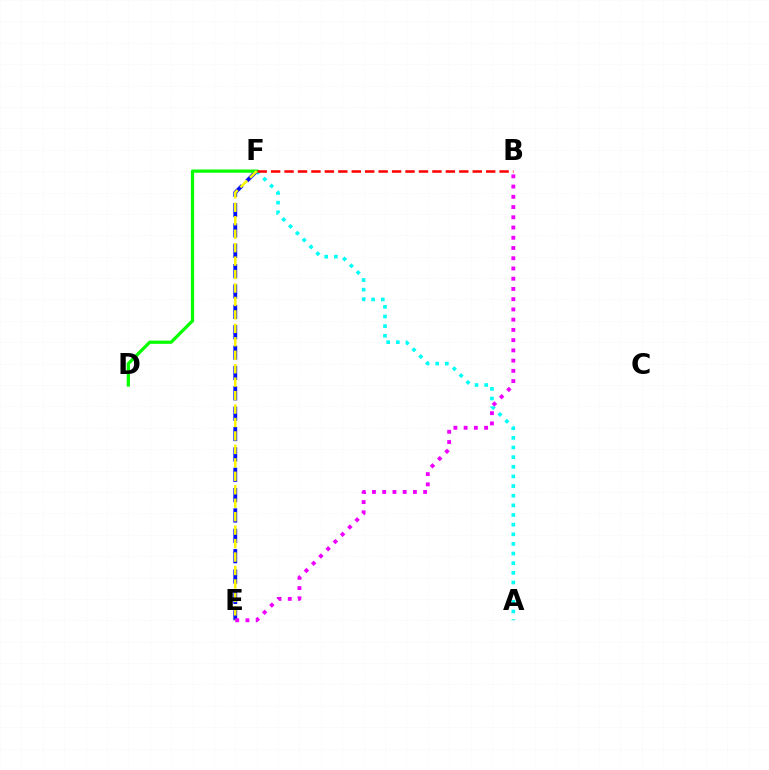{('A', 'F'): [{'color': '#00fff6', 'line_style': 'dotted', 'thickness': 2.62}], ('E', 'F'): [{'color': '#0010ff', 'line_style': 'dashed', 'thickness': 2.77}, {'color': '#fcf500', 'line_style': 'dashed', 'thickness': 1.83}], ('D', 'F'): [{'color': '#08ff00', 'line_style': 'solid', 'thickness': 2.34}], ('B', 'F'): [{'color': '#ff0000', 'line_style': 'dashed', 'thickness': 1.83}], ('B', 'E'): [{'color': '#ee00ff', 'line_style': 'dotted', 'thickness': 2.78}]}